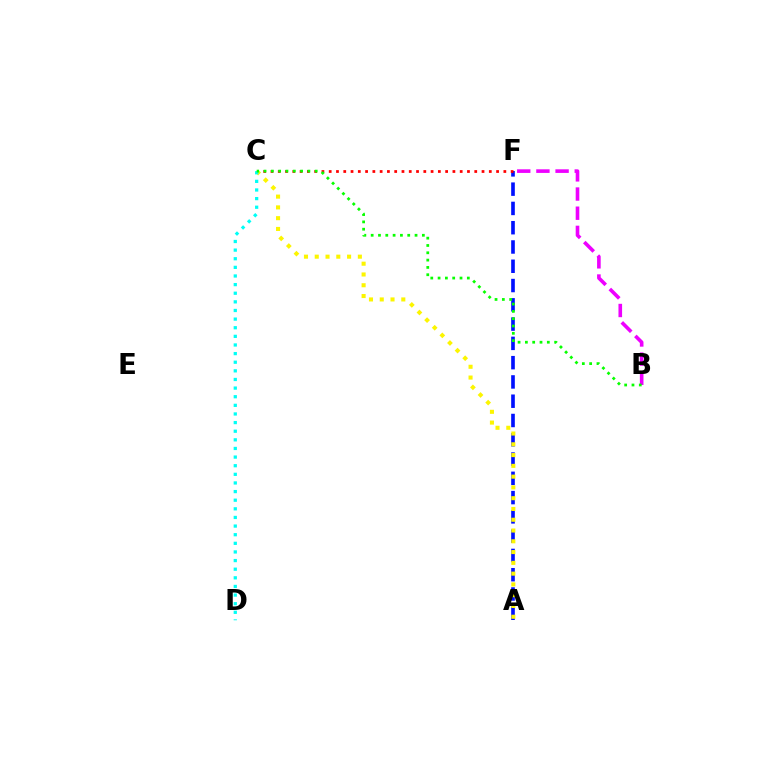{('A', 'F'): [{'color': '#0010ff', 'line_style': 'dashed', 'thickness': 2.62}], ('C', 'F'): [{'color': '#ff0000', 'line_style': 'dotted', 'thickness': 1.98}], ('B', 'F'): [{'color': '#ee00ff', 'line_style': 'dashed', 'thickness': 2.6}], ('A', 'C'): [{'color': '#fcf500', 'line_style': 'dotted', 'thickness': 2.93}], ('C', 'D'): [{'color': '#00fff6', 'line_style': 'dotted', 'thickness': 2.34}], ('B', 'C'): [{'color': '#08ff00', 'line_style': 'dotted', 'thickness': 1.99}]}